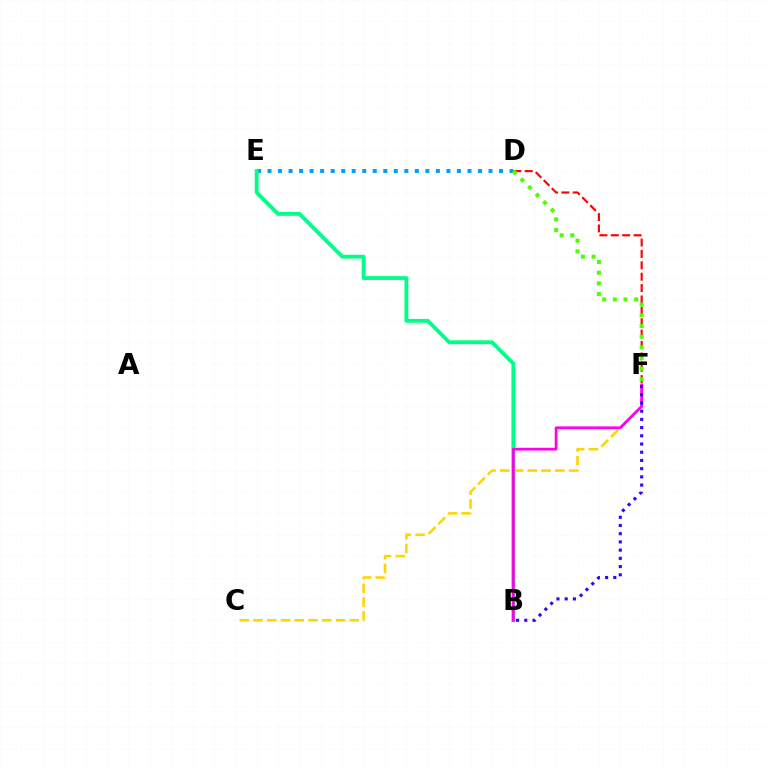{('D', 'F'): [{'color': '#ff0000', 'line_style': 'dashed', 'thickness': 1.55}, {'color': '#4fff00', 'line_style': 'dotted', 'thickness': 2.9}], ('D', 'E'): [{'color': '#009eff', 'line_style': 'dotted', 'thickness': 2.86}], ('B', 'E'): [{'color': '#00ff86', 'line_style': 'solid', 'thickness': 2.77}], ('C', 'F'): [{'color': '#ffd500', 'line_style': 'dashed', 'thickness': 1.87}], ('B', 'F'): [{'color': '#ff00ed', 'line_style': 'solid', 'thickness': 1.99}, {'color': '#3700ff', 'line_style': 'dotted', 'thickness': 2.23}]}